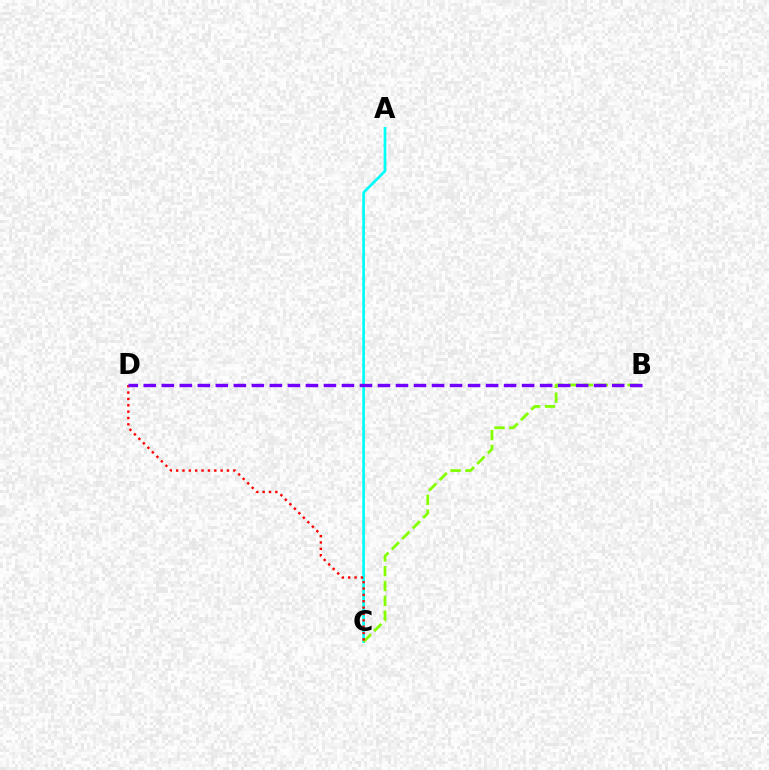{('A', 'C'): [{'color': '#00fff6', 'line_style': 'solid', 'thickness': 1.95}], ('B', 'C'): [{'color': '#84ff00', 'line_style': 'dashed', 'thickness': 2.02}], ('C', 'D'): [{'color': '#ff0000', 'line_style': 'dotted', 'thickness': 1.73}], ('B', 'D'): [{'color': '#7200ff', 'line_style': 'dashed', 'thickness': 2.45}]}